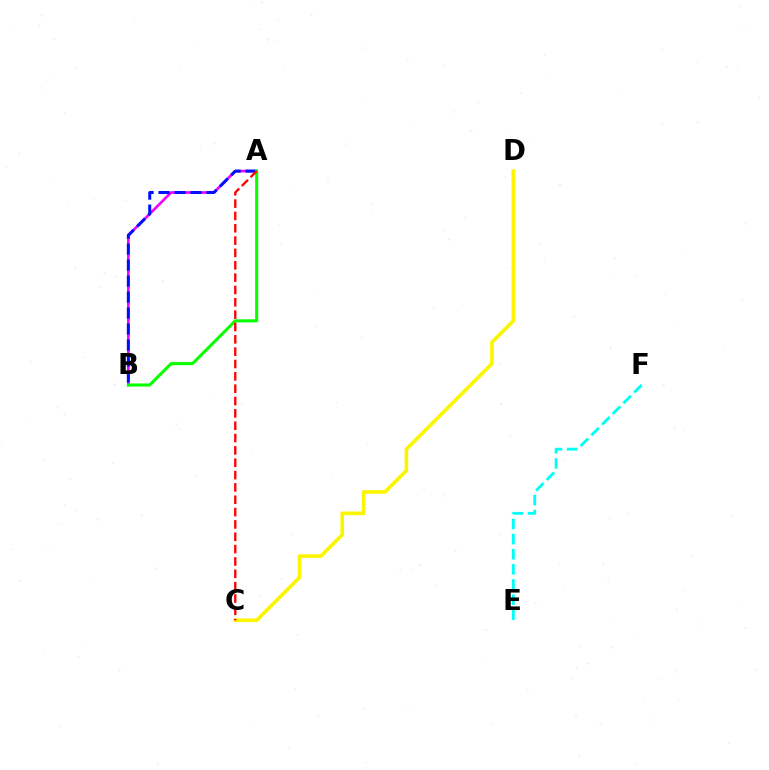{('C', 'D'): [{'color': '#fcf500', 'line_style': 'solid', 'thickness': 2.62}], ('E', 'F'): [{'color': '#00fff6', 'line_style': 'dashed', 'thickness': 2.06}], ('A', 'B'): [{'color': '#ee00ff', 'line_style': 'solid', 'thickness': 1.9}, {'color': '#0010ff', 'line_style': 'dashed', 'thickness': 2.17}, {'color': '#08ff00', 'line_style': 'solid', 'thickness': 2.2}], ('A', 'C'): [{'color': '#ff0000', 'line_style': 'dashed', 'thickness': 1.68}]}